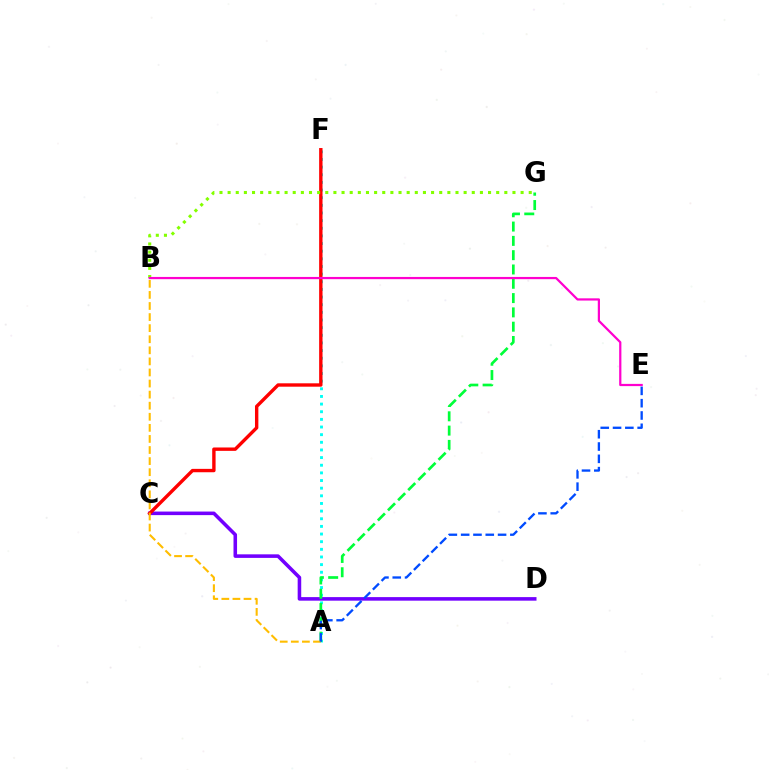{('A', 'F'): [{'color': '#00fff6', 'line_style': 'dotted', 'thickness': 2.08}], ('C', 'D'): [{'color': '#7200ff', 'line_style': 'solid', 'thickness': 2.56}], ('A', 'G'): [{'color': '#00ff39', 'line_style': 'dashed', 'thickness': 1.94}], ('C', 'F'): [{'color': '#ff0000', 'line_style': 'solid', 'thickness': 2.44}], ('A', 'B'): [{'color': '#ffbd00', 'line_style': 'dashed', 'thickness': 1.51}], ('A', 'E'): [{'color': '#004bff', 'line_style': 'dashed', 'thickness': 1.67}], ('B', 'G'): [{'color': '#84ff00', 'line_style': 'dotted', 'thickness': 2.21}], ('B', 'E'): [{'color': '#ff00cf', 'line_style': 'solid', 'thickness': 1.6}]}